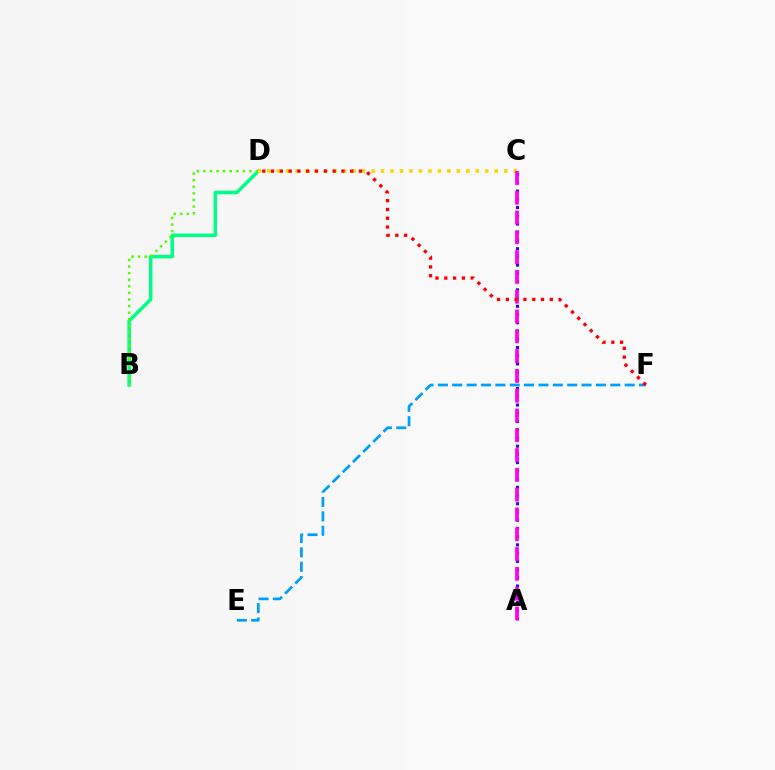{('A', 'C'): [{'color': '#3700ff', 'line_style': 'dotted', 'thickness': 2.24}, {'color': '#ff00ed', 'line_style': 'dashed', 'thickness': 2.69}], ('E', 'F'): [{'color': '#009eff', 'line_style': 'dashed', 'thickness': 1.95}], ('B', 'D'): [{'color': '#00ff86', 'line_style': 'solid', 'thickness': 2.54}, {'color': '#4fff00', 'line_style': 'dotted', 'thickness': 1.79}], ('C', 'D'): [{'color': '#ffd500', 'line_style': 'dotted', 'thickness': 2.58}], ('D', 'F'): [{'color': '#ff0000', 'line_style': 'dotted', 'thickness': 2.39}]}